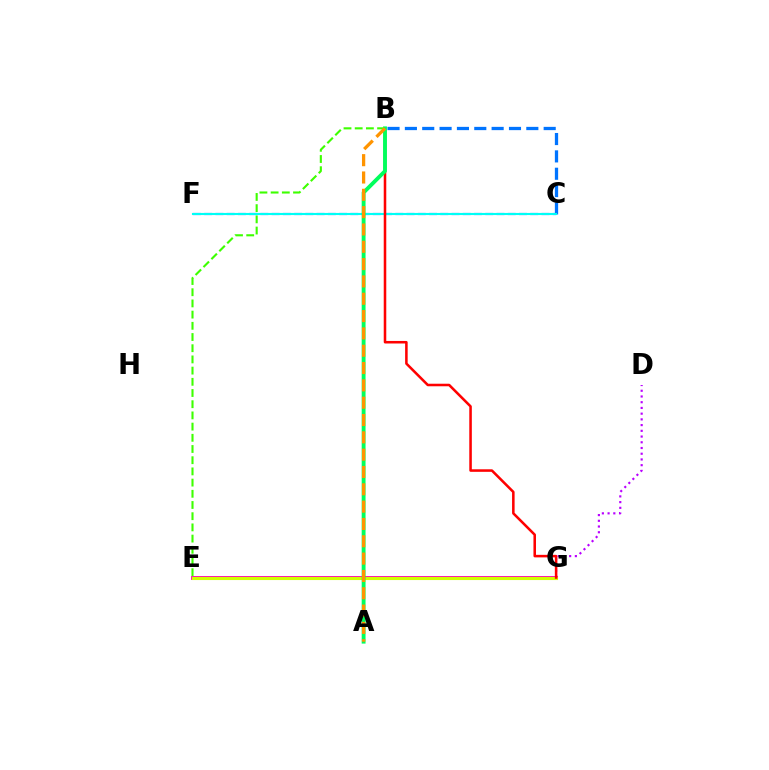{('B', 'C'): [{'color': '#0074ff', 'line_style': 'dashed', 'thickness': 2.36}], ('D', 'G'): [{'color': '#b900ff', 'line_style': 'dotted', 'thickness': 1.56}], ('C', 'F'): [{'color': '#2500ff', 'line_style': 'dashed', 'thickness': 1.53}, {'color': '#00fff6', 'line_style': 'solid', 'thickness': 1.52}], ('E', 'G'): [{'color': '#ff00ac', 'line_style': 'solid', 'thickness': 2.75}, {'color': '#d1ff00', 'line_style': 'solid', 'thickness': 2.23}], ('B', 'E'): [{'color': '#3dff00', 'line_style': 'dashed', 'thickness': 1.52}], ('B', 'G'): [{'color': '#ff0000', 'line_style': 'solid', 'thickness': 1.83}], ('A', 'B'): [{'color': '#00ff5c', 'line_style': 'solid', 'thickness': 2.78}, {'color': '#ff9400', 'line_style': 'dashed', 'thickness': 2.35}]}